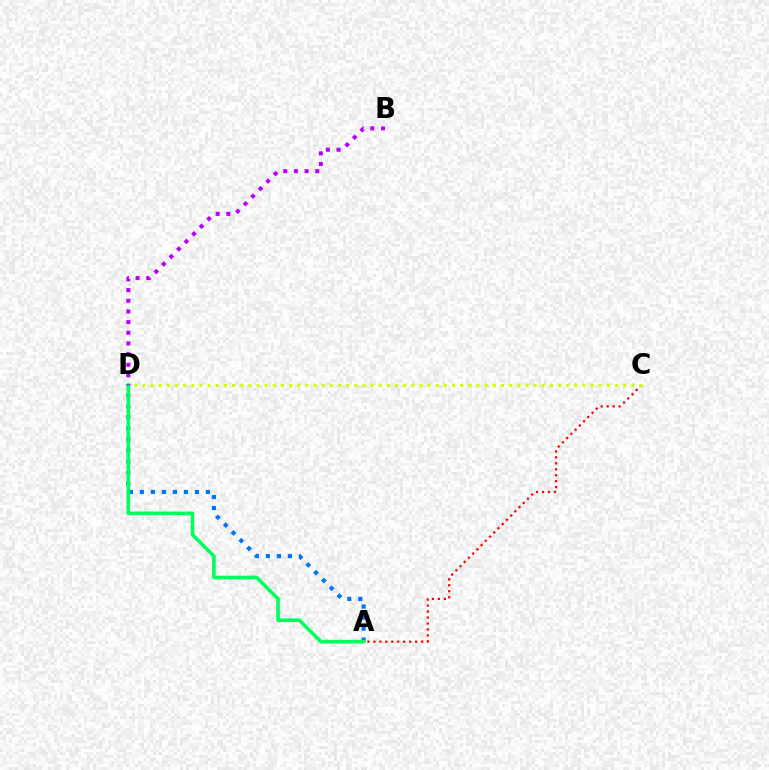{('A', 'D'): [{'color': '#0074ff', 'line_style': 'dotted', 'thickness': 2.99}, {'color': '#00ff5c', 'line_style': 'solid', 'thickness': 2.59}], ('A', 'C'): [{'color': '#ff0000', 'line_style': 'dotted', 'thickness': 1.62}], ('C', 'D'): [{'color': '#d1ff00', 'line_style': 'dotted', 'thickness': 2.21}], ('B', 'D'): [{'color': '#b900ff', 'line_style': 'dotted', 'thickness': 2.9}]}